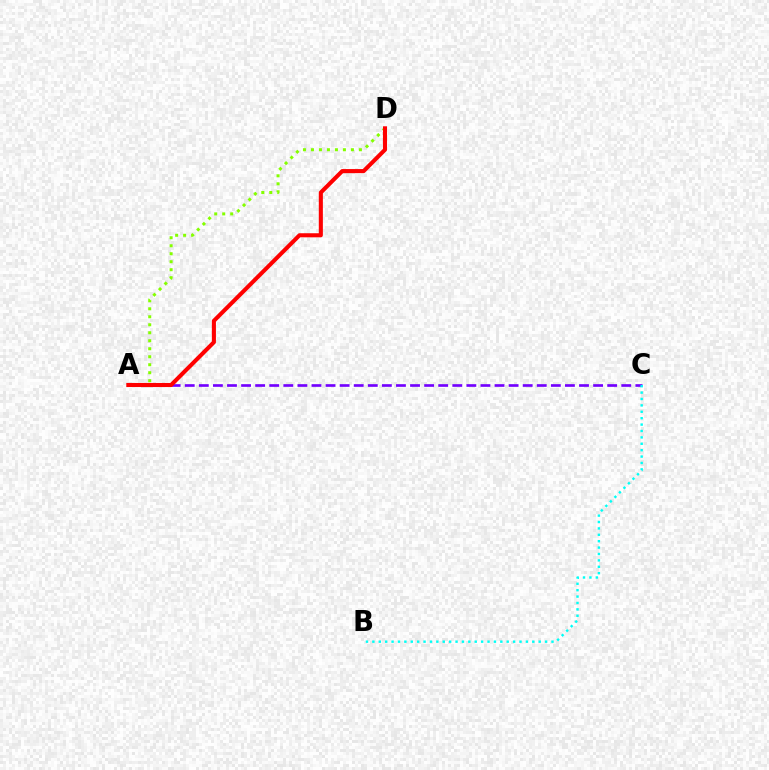{('A', 'C'): [{'color': '#7200ff', 'line_style': 'dashed', 'thickness': 1.91}], ('A', 'D'): [{'color': '#84ff00', 'line_style': 'dotted', 'thickness': 2.17}, {'color': '#ff0000', 'line_style': 'solid', 'thickness': 2.94}], ('B', 'C'): [{'color': '#00fff6', 'line_style': 'dotted', 'thickness': 1.74}]}